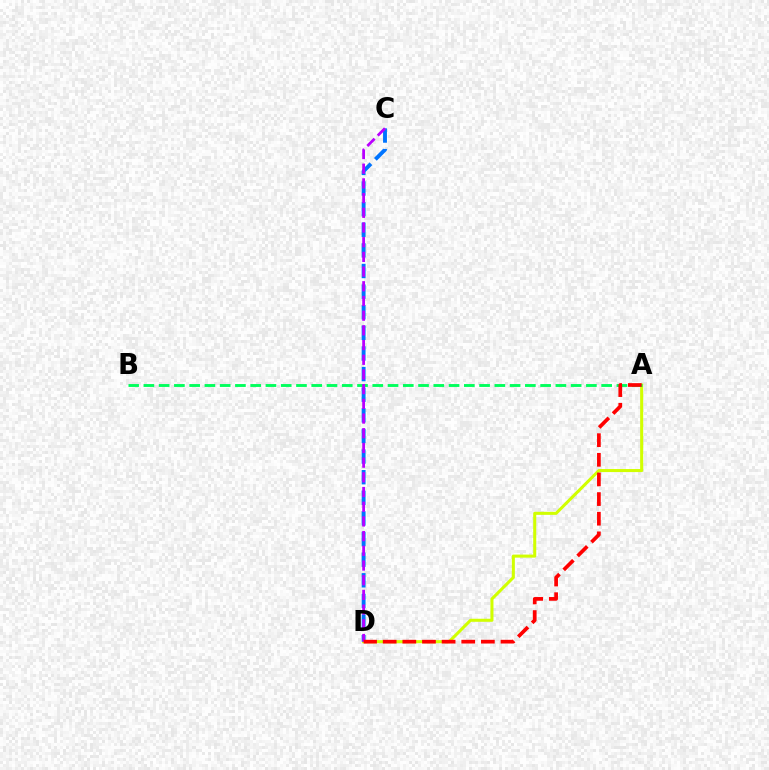{('A', 'D'): [{'color': '#d1ff00', 'line_style': 'solid', 'thickness': 2.2}, {'color': '#ff0000', 'line_style': 'dashed', 'thickness': 2.67}], ('C', 'D'): [{'color': '#0074ff', 'line_style': 'dashed', 'thickness': 2.8}, {'color': '#b900ff', 'line_style': 'dashed', 'thickness': 2.0}], ('A', 'B'): [{'color': '#00ff5c', 'line_style': 'dashed', 'thickness': 2.07}]}